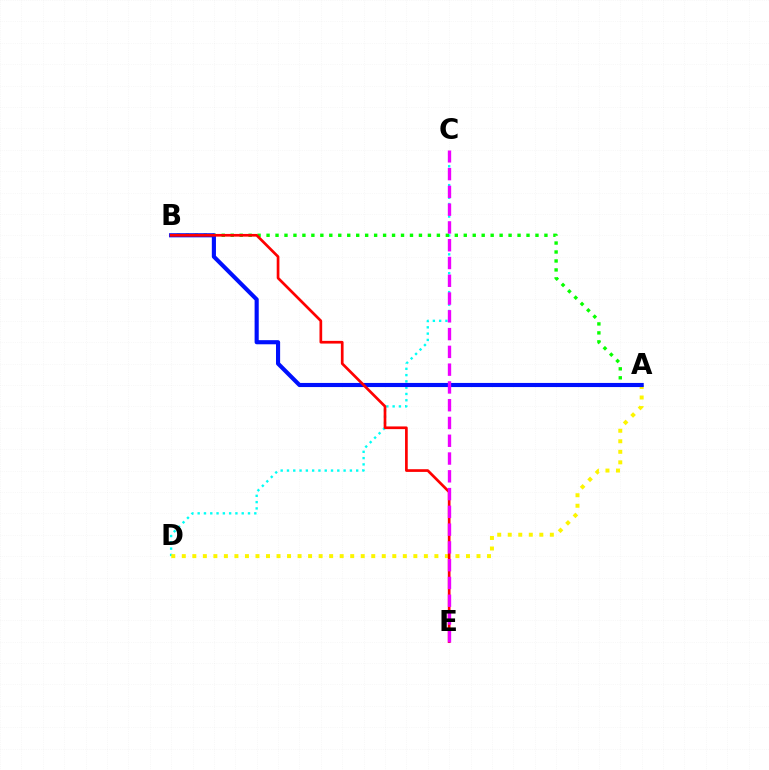{('C', 'D'): [{'color': '#00fff6', 'line_style': 'dotted', 'thickness': 1.71}], ('A', 'B'): [{'color': '#08ff00', 'line_style': 'dotted', 'thickness': 2.44}, {'color': '#0010ff', 'line_style': 'solid', 'thickness': 2.97}], ('A', 'D'): [{'color': '#fcf500', 'line_style': 'dotted', 'thickness': 2.86}], ('B', 'E'): [{'color': '#ff0000', 'line_style': 'solid', 'thickness': 1.94}], ('C', 'E'): [{'color': '#ee00ff', 'line_style': 'dashed', 'thickness': 2.41}]}